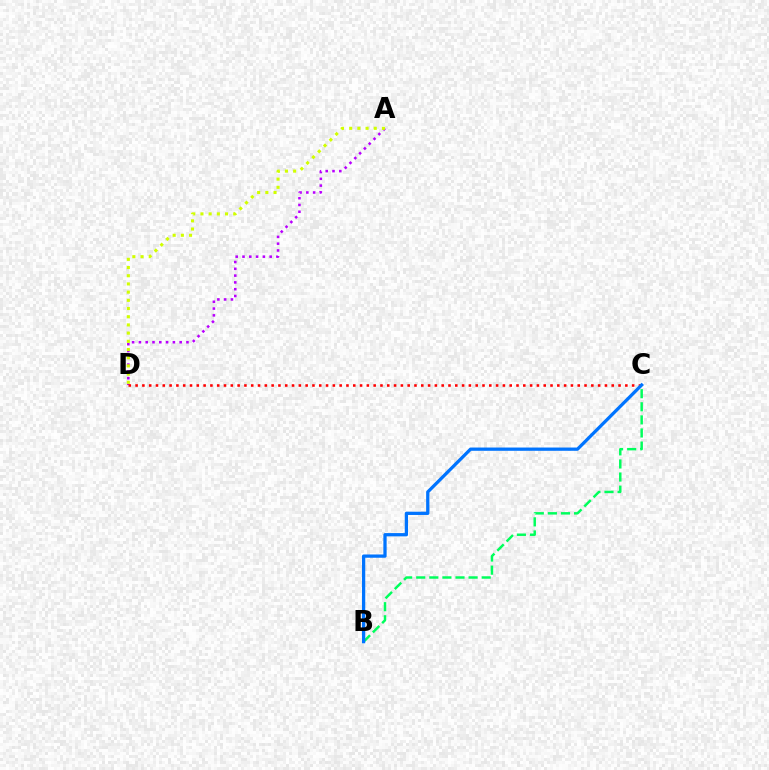{('A', 'D'): [{'color': '#b900ff', 'line_style': 'dotted', 'thickness': 1.85}, {'color': '#d1ff00', 'line_style': 'dotted', 'thickness': 2.23}], ('C', 'D'): [{'color': '#ff0000', 'line_style': 'dotted', 'thickness': 1.85}], ('B', 'C'): [{'color': '#00ff5c', 'line_style': 'dashed', 'thickness': 1.78}, {'color': '#0074ff', 'line_style': 'solid', 'thickness': 2.35}]}